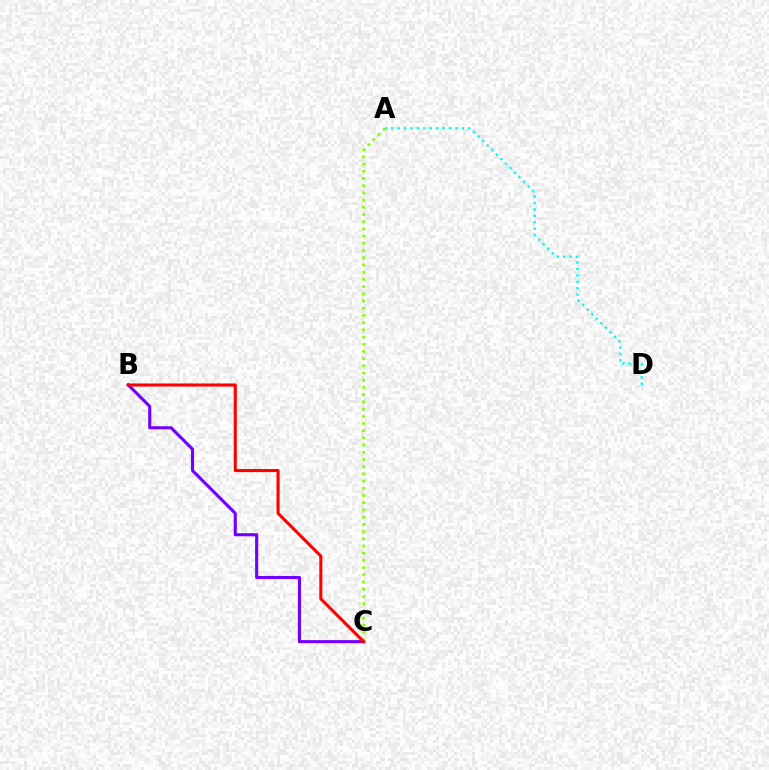{('B', 'C'): [{'color': '#7200ff', 'line_style': 'solid', 'thickness': 2.23}, {'color': '#ff0000', 'line_style': 'solid', 'thickness': 2.2}], ('A', 'C'): [{'color': '#84ff00', 'line_style': 'dotted', 'thickness': 1.96}], ('A', 'D'): [{'color': '#00fff6', 'line_style': 'dotted', 'thickness': 1.74}]}